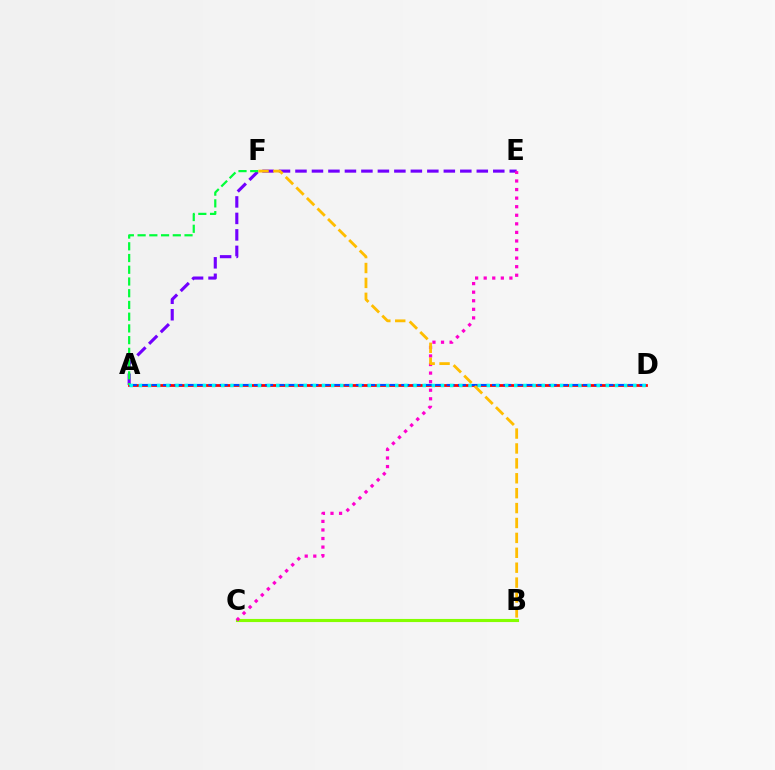{('B', 'C'): [{'color': '#84ff00', 'line_style': 'solid', 'thickness': 2.24}], ('A', 'E'): [{'color': '#7200ff', 'line_style': 'dashed', 'thickness': 2.24}], ('C', 'E'): [{'color': '#ff00cf', 'line_style': 'dotted', 'thickness': 2.33}], ('A', 'D'): [{'color': '#ff0000', 'line_style': 'solid', 'thickness': 1.99}, {'color': '#004bff', 'line_style': 'dashed', 'thickness': 1.54}, {'color': '#00fff6', 'line_style': 'dotted', 'thickness': 2.49}], ('A', 'F'): [{'color': '#00ff39', 'line_style': 'dashed', 'thickness': 1.59}], ('B', 'F'): [{'color': '#ffbd00', 'line_style': 'dashed', 'thickness': 2.02}]}